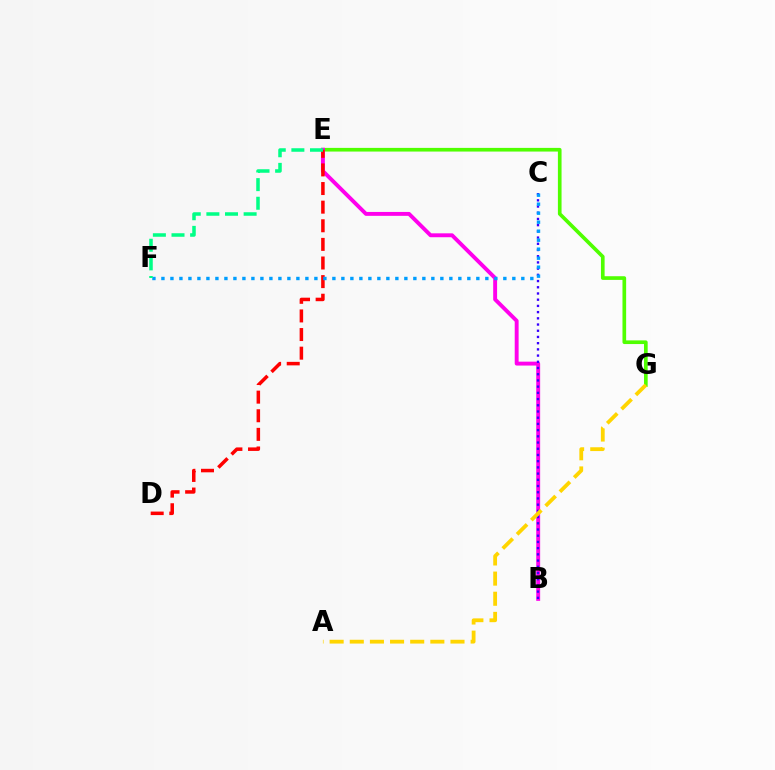{('E', 'G'): [{'color': '#4fff00', 'line_style': 'solid', 'thickness': 2.64}], ('B', 'E'): [{'color': '#ff00ed', 'line_style': 'solid', 'thickness': 2.81}], ('B', 'C'): [{'color': '#3700ff', 'line_style': 'dotted', 'thickness': 1.69}], ('D', 'E'): [{'color': '#ff0000', 'line_style': 'dashed', 'thickness': 2.53}], ('C', 'F'): [{'color': '#009eff', 'line_style': 'dotted', 'thickness': 2.44}], ('E', 'F'): [{'color': '#00ff86', 'line_style': 'dashed', 'thickness': 2.53}], ('A', 'G'): [{'color': '#ffd500', 'line_style': 'dashed', 'thickness': 2.74}]}